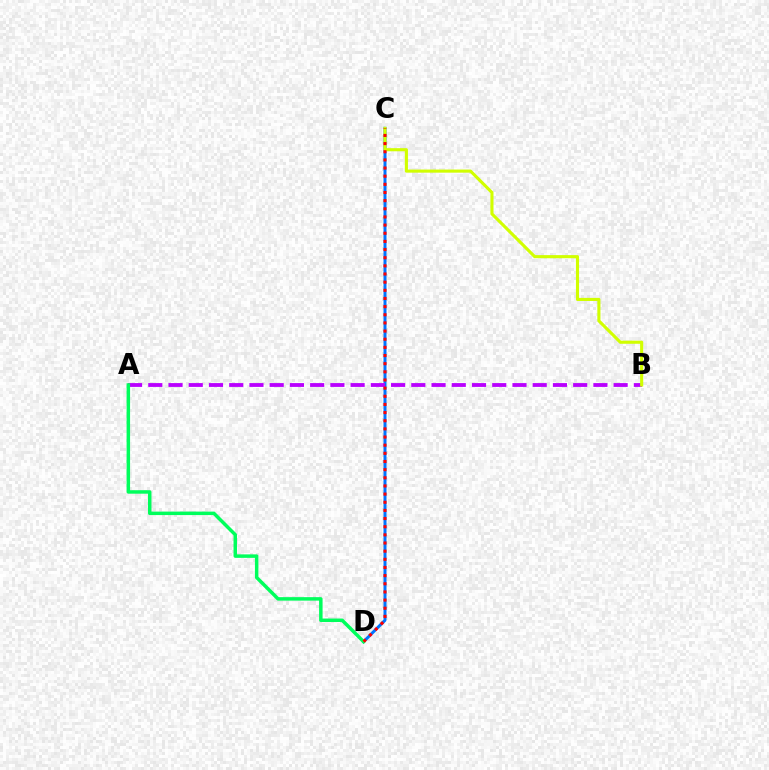{('C', 'D'): [{'color': '#0074ff', 'line_style': 'solid', 'thickness': 2.15}, {'color': '#ff0000', 'line_style': 'dotted', 'thickness': 2.21}], ('A', 'B'): [{'color': '#b900ff', 'line_style': 'dashed', 'thickness': 2.75}], ('B', 'C'): [{'color': '#d1ff00', 'line_style': 'solid', 'thickness': 2.24}], ('A', 'D'): [{'color': '#00ff5c', 'line_style': 'solid', 'thickness': 2.51}]}